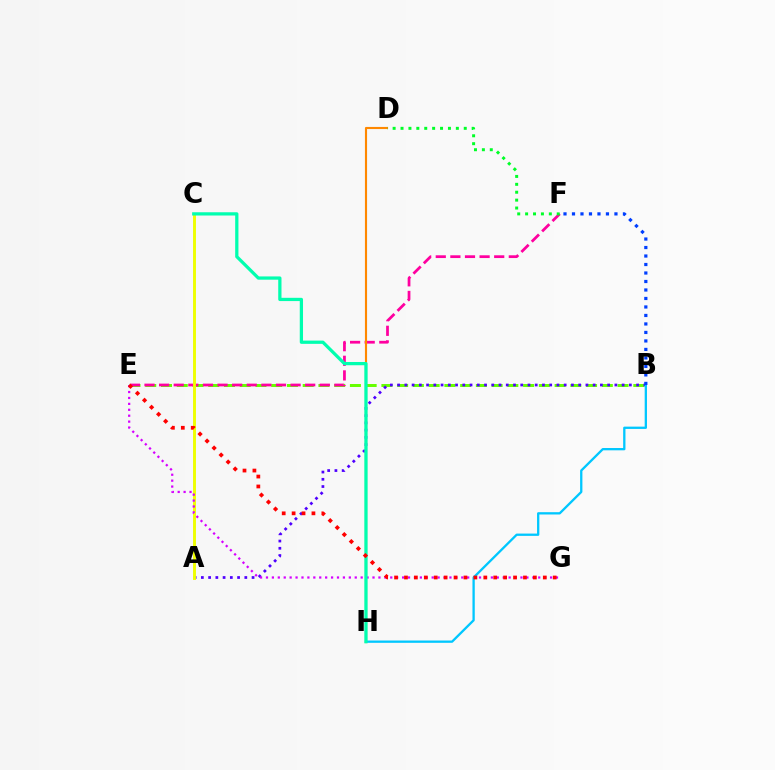{('B', 'E'): [{'color': '#66ff00', 'line_style': 'dashed', 'thickness': 2.14}], ('A', 'B'): [{'color': '#4f00ff', 'line_style': 'dotted', 'thickness': 1.97}], ('E', 'F'): [{'color': '#ff00a0', 'line_style': 'dashed', 'thickness': 1.98}], ('A', 'C'): [{'color': '#eeff00', 'line_style': 'solid', 'thickness': 2.1}], ('E', 'G'): [{'color': '#d600ff', 'line_style': 'dotted', 'thickness': 1.61}, {'color': '#ff0000', 'line_style': 'dotted', 'thickness': 2.69}], ('D', 'H'): [{'color': '#ff8800', 'line_style': 'solid', 'thickness': 1.53}], ('B', 'H'): [{'color': '#00c7ff', 'line_style': 'solid', 'thickness': 1.66}], ('C', 'H'): [{'color': '#00ffaf', 'line_style': 'solid', 'thickness': 2.34}], ('D', 'F'): [{'color': '#00ff27', 'line_style': 'dotted', 'thickness': 2.15}], ('B', 'F'): [{'color': '#003fff', 'line_style': 'dotted', 'thickness': 2.31}]}